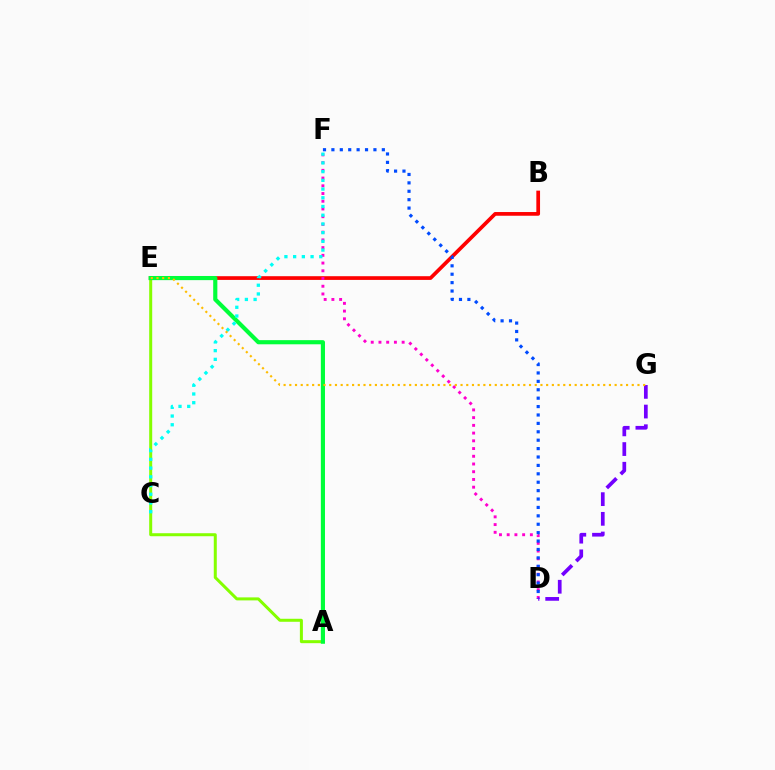{('B', 'E'): [{'color': '#ff0000', 'line_style': 'solid', 'thickness': 2.67}], ('A', 'E'): [{'color': '#84ff00', 'line_style': 'solid', 'thickness': 2.17}, {'color': '#00ff39', 'line_style': 'solid', 'thickness': 2.98}], ('D', 'F'): [{'color': '#ff00cf', 'line_style': 'dotted', 'thickness': 2.1}, {'color': '#004bff', 'line_style': 'dotted', 'thickness': 2.28}], ('D', 'G'): [{'color': '#7200ff', 'line_style': 'dashed', 'thickness': 2.67}], ('C', 'F'): [{'color': '#00fff6', 'line_style': 'dotted', 'thickness': 2.37}], ('E', 'G'): [{'color': '#ffbd00', 'line_style': 'dotted', 'thickness': 1.55}]}